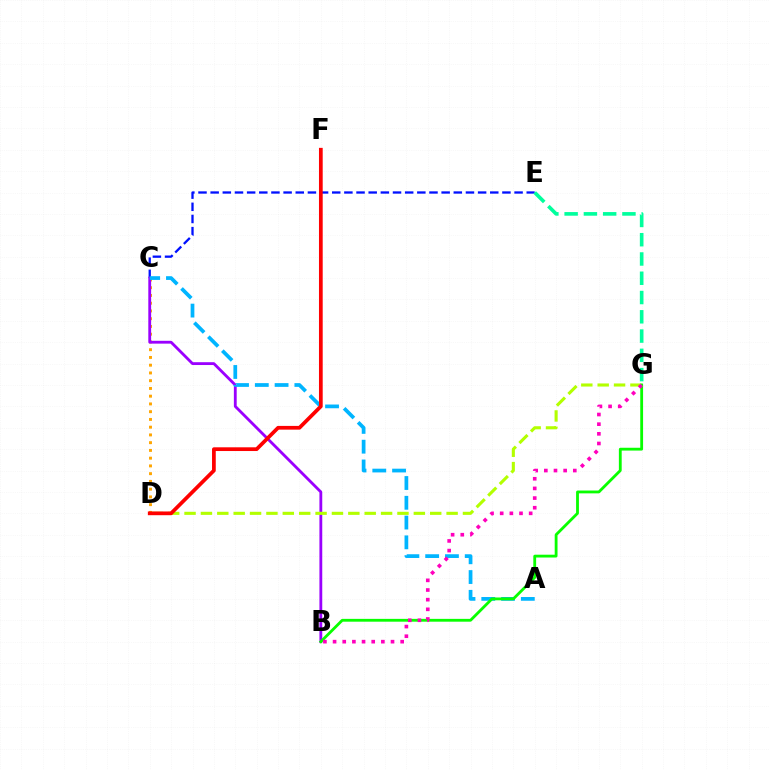{('C', 'D'): [{'color': '#ffa500', 'line_style': 'dotted', 'thickness': 2.11}], ('C', 'E'): [{'color': '#0010ff', 'line_style': 'dashed', 'thickness': 1.65}], ('B', 'C'): [{'color': '#9b00ff', 'line_style': 'solid', 'thickness': 2.03}], ('E', 'G'): [{'color': '#00ff9d', 'line_style': 'dashed', 'thickness': 2.62}], ('A', 'C'): [{'color': '#00b5ff', 'line_style': 'dashed', 'thickness': 2.69}], ('D', 'G'): [{'color': '#b3ff00', 'line_style': 'dashed', 'thickness': 2.23}], ('B', 'G'): [{'color': '#08ff00', 'line_style': 'solid', 'thickness': 2.03}, {'color': '#ff00bd', 'line_style': 'dotted', 'thickness': 2.62}], ('D', 'F'): [{'color': '#ff0000', 'line_style': 'solid', 'thickness': 2.69}]}